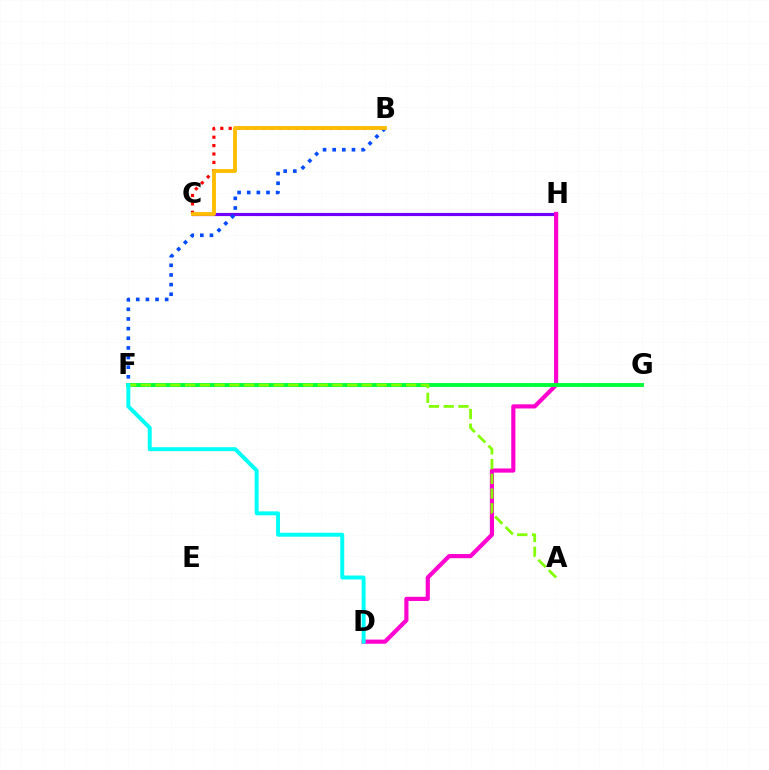{('B', 'C'): [{'color': '#ff0000', 'line_style': 'dotted', 'thickness': 2.28}, {'color': '#ffbd00', 'line_style': 'solid', 'thickness': 2.76}], ('C', 'H'): [{'color': '#7200ff', 'line_style': 'solid', 'thickness': 2.29}], ('B', 'F'): [{'color': '#004bff', 'line_style': 'dotted', 'thickness': 2.62}], ('D', 'H'): [{'color': '#ff00cf', 'line_style': 'solid', 'thickness': 3.0}], ('F', 'G'): [{'color': '#00ff39', 'line_style': 'solid', 'thickness': 2.81}], ('A', 'F'): [{'color': '#84ff00', 'line_style': 'dashed', 'thickness': 2.0}], ('D', 'F'): [{'color': '#00fff6', 'line_style': 'solid', 'thickness': 2.84}]}